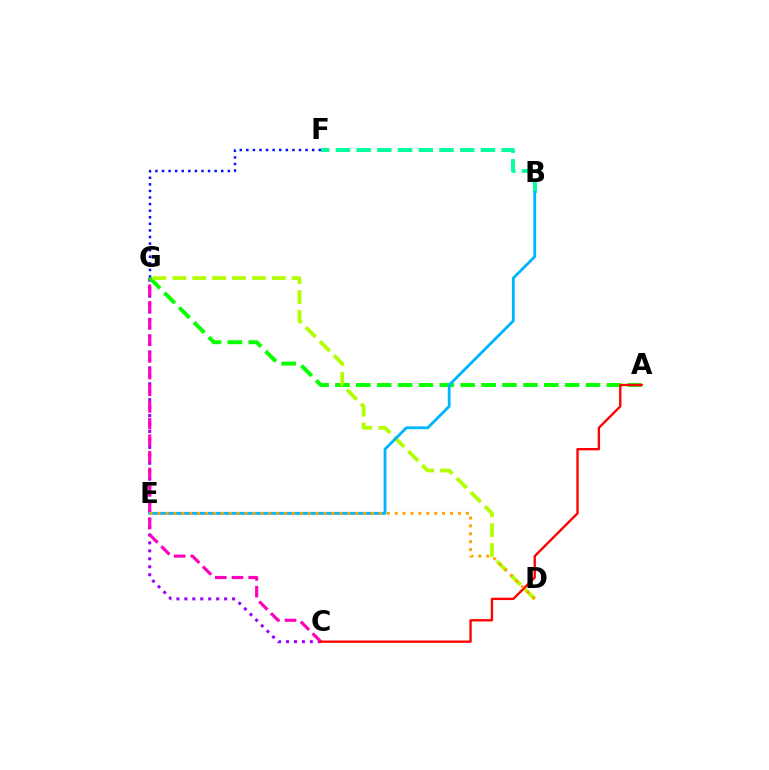{('C', 'G'): [{'color': '#9b00ff', 'line_style': 'dotted', 'thickness': 2.16}, {'color': '#ff00bd', 'line_style': 'dashed', 'thickness': 2.26}], ('B', 'F'): [{'color': '#00ff9d', 'line_style': 'dashed', 'thickness': 2.81}], ('F', 'G'): [{'color': '#0010ff', 'line_style': 'dotted', 'thickness': 1.79}], ('A', 'G'): [{'color': '#08ff00', 'line_style': 'dashed', 'thickness': 2.84}], ('D', 'G'): [{'color': '#b3ff00', 'line_style': 'dashed', 'thickness': 2.7}], ('B', 'E'): [{'color': '#00b5ff', 'line_style': 'solid', 'thickness': 2.03}], ('A', 'C'): [{'color': '#ff0000', 'line_style': 'solid', 'thickness': 1.68}], ('D', 'E'): [{'color': '#ffa500', 'line_style': 'dotted', 'thickness': 2.15}]}